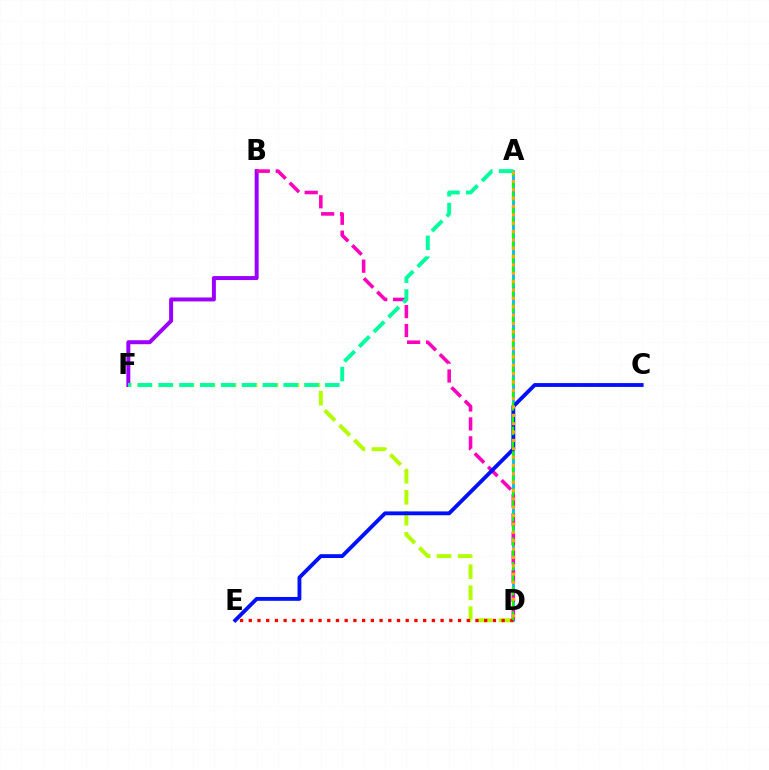{('B', 'F'): [{'color': '#9b00ff', 'line_style': 'solid', 'thickness': 2.86}], ('A', 'D'): [{'color': '#00b5ff', 'line_style': 'solid', 'thickness': 1.99}, {'color': '#08ff00', 'line_style': 'dashed', 'thickness': 1.67}, {'color': '#ffa500', 'line_style': 'dotted', 'thickness': 2.27}], ('D', 'F'): [{'color': '#b3ff00', 'line_style': 'dashed', 'thickness': 2.85}], ('B', 'D'): [{'color': '#ff00bd', 'line_style': 'dashed', 'thickness': 2.57}], ('D', 'E'): [{'color': '#ff0000', 'line_style': 'dotted', 'thickness': 2.37}], ('C', 'E'): [{'color': '#0010ff', 'line_style': 'solid', 'thickness': 2.77}], ('A', 'F'): [{'color': '#00ff9d', 'line_style': 'dashed', 'thickness': 2.83}]}